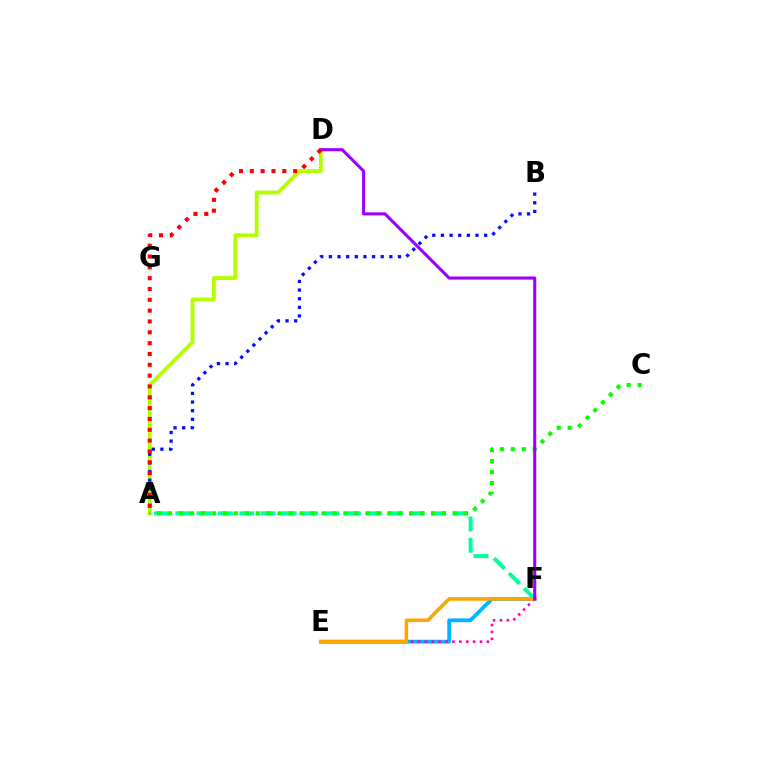{('A', 'F'): [{'color': '#00ff9d', 'line_style': 'dashed', 'thickness': 2.9}], ('A', 'D'): [{'color': '#b3ff00', 'line_style': 'solid', 'thickness': 2.76}, {'color': '#ff0000', 'line_style': 'dotted', 'thickness': 2.94}], ('E', 'F'): [{'color': '#00b5ff', 'line_style': 'solid', 'thickness': 2.73}, {'color': '#ff00bd', 'line_style': 'dotted', 'thickness': 1.87}, {'color': '#ffa500', 'line_style': 'solid', 'thickness': 2.56}], ('A', 'C'): [{'color': '#08ff00', 'line_style': 'dotted', 'thickness': 2.98}], ('D', 'F'): [{'color': '#9b00ff', 'line_style': 'solid', 'thickness': 2.23}], ('A', 'B'): [{'color': '#0010ff', 'line_style': 'dotted', 'thickness': 2.35}]}